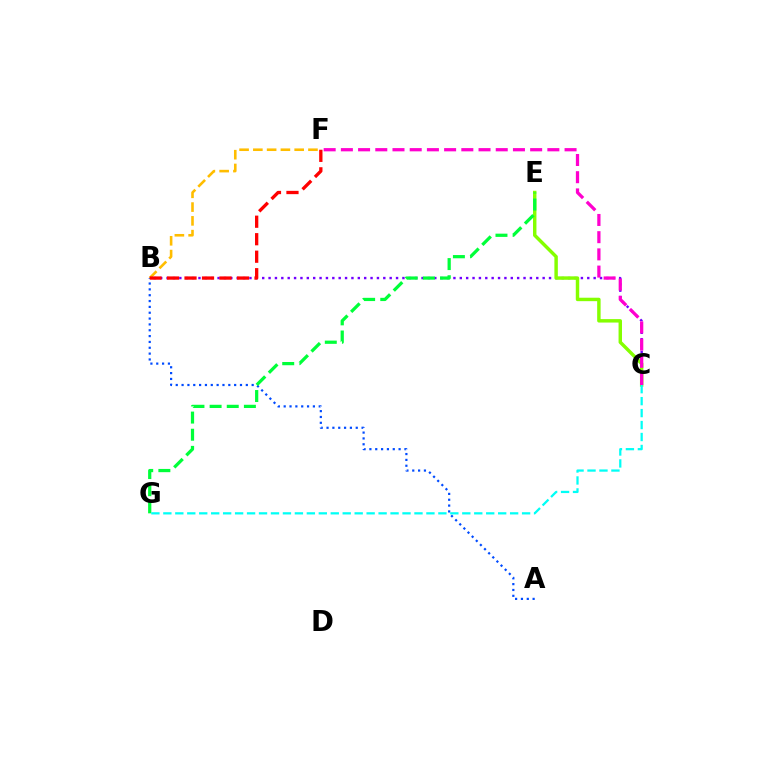{('B', 'F'): [{'color': '#ffbd00', 'line_style': 'dashed', 'thickness': 1.87}, {'color': '#ff0000', 'line_style': 'dashed', 'thickness': 2.38}], ('B', 'C'): [{'color': '#7200ff', 'line_style': 'dotted', 'thickness': 1.73}], ('A', 'B'): [{'color': '#004bff', 'line_style': 'dotted', 'thickness': 1.59}], ('C', 'E'): [{'color': '#84ff00', 'line_style': 'solid', 'thickness': 2.48}], ('E', 'G'): [{'color': '#00ff39', 'line_style': 'dashed', 'thickness': 2.33}], ('C', 'F'): [{'color': '#ff00cf', 'line_style': 'dashed', 'thickness': 2.34}], ('C', 'G'): [{'color': '#00fff6', 'line_style': 'dashed', 'thickness': 1.62}]}